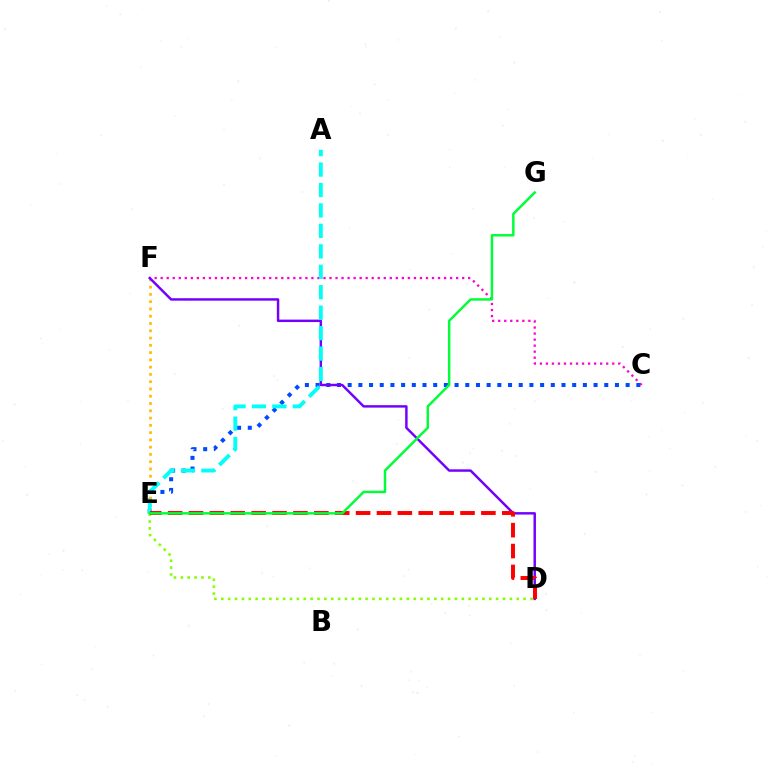{('C', 'E'): [{'color': '#004bff', 'line_style': 'dotted', 'thickness': 2.9}], ('C', 'F'): [{'color': '#ff00cf', 'line_style': 'dotted', 'thickness': 1.64}], ('E', 'F'): [{'color': '#ffbd00', 'line_style': 'dotted', 'thickness': 1.98}], ('D', 'F'): [{'color': '#7200ff', 'line_style': 'solid', 'thickness': 1.77}], ('D', 'E'): [{'color': '#84ff00', 'line_style': 'dotted', 'thickness': 1.87}, {'color': '#ff0000', 'line_style': 'dashed', 'thickness': 2.84}], ('A', 'E'): [{'color': '#00fff6', 'line_style': 'dashed', 'thickness': 2.78}], ('E', 'G'): [{'color': '#00ff39', 'line_style': 'solid', 'thickness': 1.77}]}